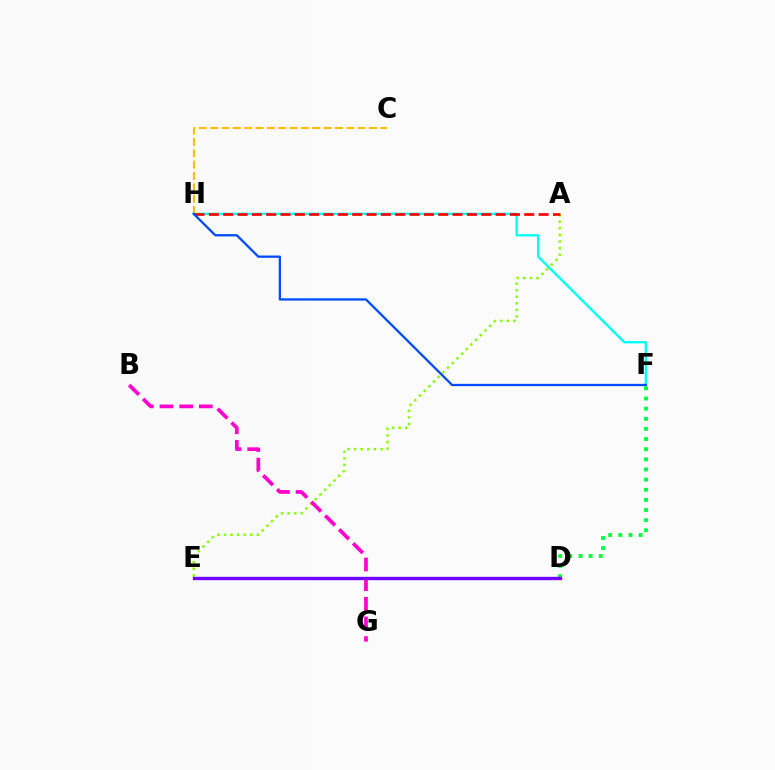{('F', 'H'): [{'color': '#00fff6', 'line_style': 'solid', 'thickness': 1.7}, {'color': '#004bff', 'line_style': 'solid', 'thickness': 1.65}], ('A', 'E'): [{'color': '#84ff00', 'line_style': 'dotted', 'thickness': 1.79}], ('D', 'F'): [{'color': '#00ff39', 'line_style': 'dotted', 'thickness': 2.75}], ('C', 'H'): [{'color': '#ffbd00', 'line_style': 'dashed', 'thickness': 1.54}], ('A', 'H'): [{'color': '#ff0000', 'line_style': 'dashed', 'thickness': 1.95}], ('B', 'G'): [{'color': '#ff00cf', 'line_style': 'dashed', 'thickness': 2.67}], ('D', 'E'): [{'color': '#7200ff', 'line_style': 'solid', 'thickness': 2.42}]}